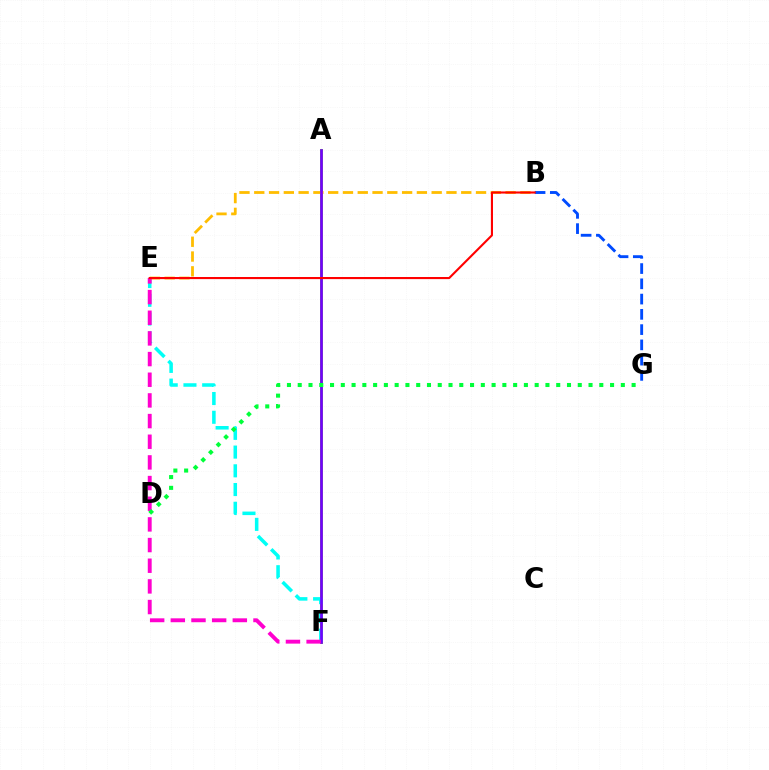{('A', 'F'): [{'color': '#84ff00', 'line_style': 'solid', 'thickness': 2.13}, {'color': '#7200ff', 'line_style': 'solid', 'thickness': 1.94}], ('E', 'F'): [{'color': '#00fff6', 'line_style': 'dashed', 'thickness': 2.54}, {'color': '#ff00cf', 'line_style': 'dashed', 'thickness': 2.81}], ('B', 'E'): [{'color': '#ffbd00', 'line_style': 'dashed', 'thickness': 2.01}, {'color': '#ff0000', 'line_style': 'solid', 'thickness': 1.52}], ('B', 'G'): [{'color': '#004bff', 'line_style': 'dashed', 'thickness': 2.07}], ('D', 'G'): [{'color': '#00ff39', 'line_style': 'dotted', 'thickness': 2.93}]}